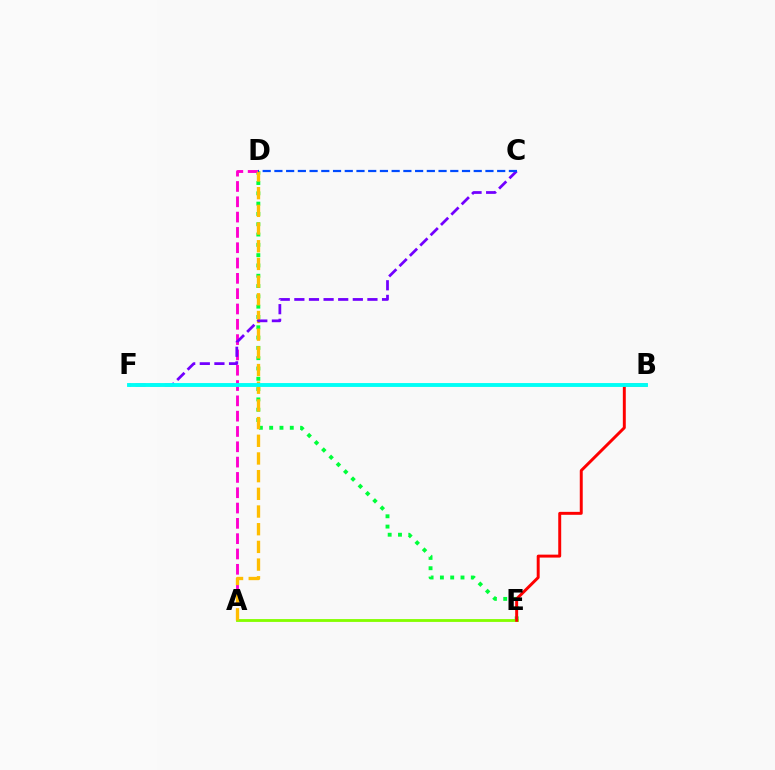{('D', 'E'): [{'color': '#00ff39', 'line_style': 'dotted', 'thickness': 2.8}], ('A', 'D'): [{'color': '#ff00cf', 'line_style': 'dashed', 'thickness': 2.08}, {'color': '#ffbd00', 'line_style': 'dashed', 'thickness': 2.4}], ('A', 'E'): [{'color': '#84ff00', 'line_style': 'solid', 'thickness': 2.04}], ('C', 'F'): [{'color': '#7200ff', 'line_style': 'dashed', 'thickness': 1.99}], ('C', 'D'): [{'color': '#004bff', 'line_style': 'dashed', 'thickness': 1.59}], ('B', 'E'): [{'color': '#ff0000', 'line_style': 'solid', 'thickness': 2.12}], ('B', 'F'): [{'color': '#00fff6', 'line_style': 'solid', 'thickness': 2.79}]}